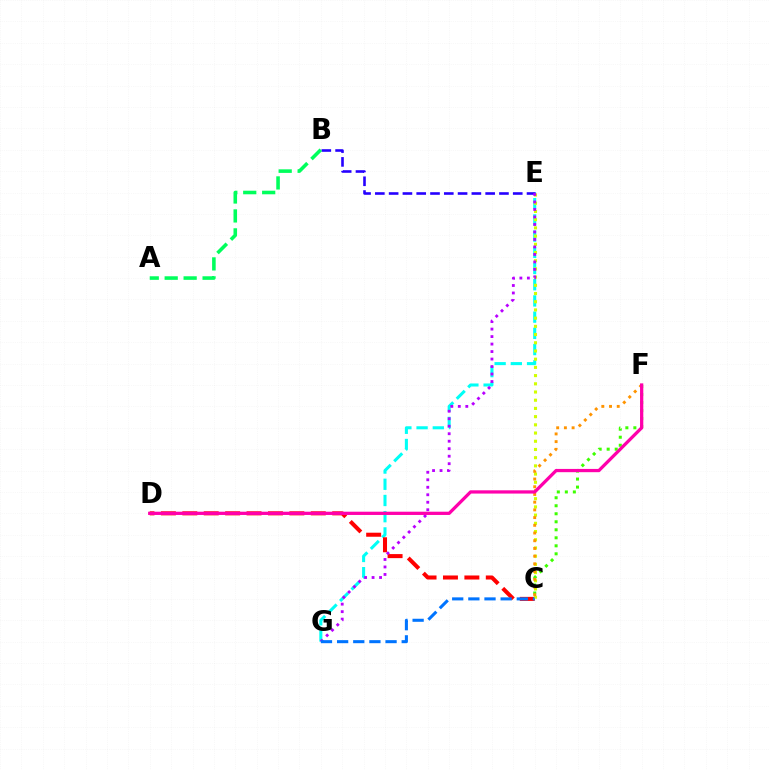{('E', 'G'): [{'color': '#00fff6', 'line_style': 'dashed', 'thickness': 2.2}, {'color': '#b900ff', 'line_style': 'dotted', 'thickness': 2.04}], ('C', 'D'): [{'color': '#ff0000', 'line_style': 'dashed', 'thickness': 2.91}], ('C', 'E'): [{'color': '#d1ff00', 'line_style': 'dotted', 'thickness': 2.23}], ('B', 'E'): [{'color': '#2500ff', 'line_style': 'dashed', 'thickness': 1.87}], ('C', 'F'): [{'color': '#3dff00', 'line_style': 'dotted', 'thickness': 2.18}, {'color': '#ff9400', 'line_style': 'dotted', 'thickness': 2.1}], ('A', 'B'): [{'color': '#00ff5c', 'line_style': 'dashed', 'thickness': 2.57}], ('D', 'F'): [{'color': '#ff00ac', 'line_style': 'solid', 'thickness': 2.35}], ('C', 'G'): [{'color': '#0074ff', 'line_style': 'dashed', 'thickness': 2.19}]}